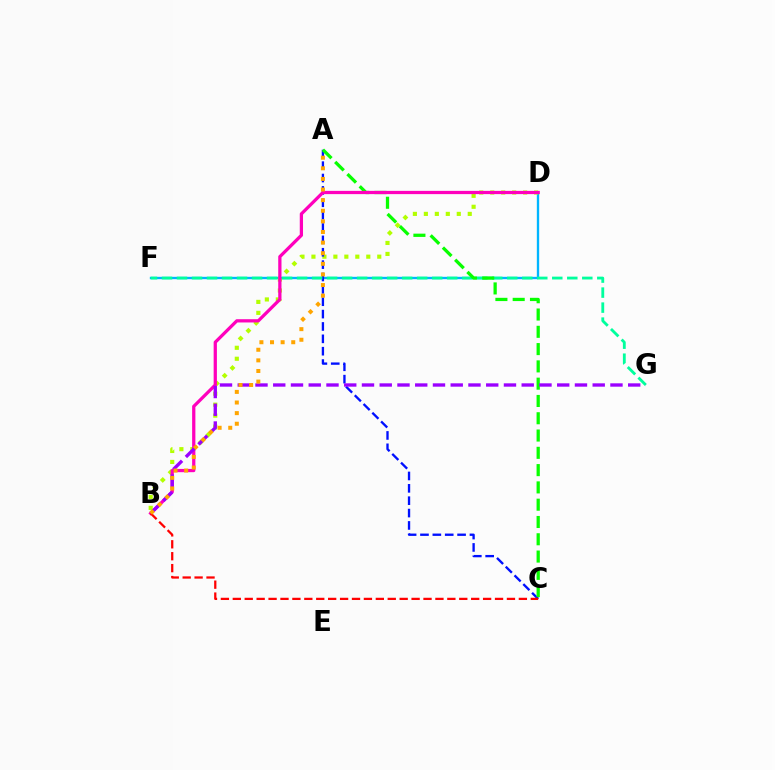{('D', 'F'): [{'color': '#00b5ff', 'line_style': 'solid', 'thickness': 1.69}], ('B', 'D'): [{'color': '#b3ff00', 'line_style': 'dotted', 'thickness': 2.98}, {'color': '#ff00bd', 'line_style': 'solid', 'thickness': 2.34}], ('A', 'C'): [{'color': '#0010ff', 'line_style': 'dashed', 'thickness': 1.68}, {'color': '#08ff00', 'line_style': 'dashed', 'thickness': 2.35}], ('F', 'G'): [{'color': '#00ff9d', 'line_style': 'dashed', 'thickness': 2.04}], ('B', 'G'): [{'color': '#9b00ff', 'line_style': 'dashed', 'thickness': 2.41}], ('B', 'C'): [{'color': '#ff0000', 'line_style': 'dashed', 'thickness': 1.62}], ('A', 'B'): [{'color': '#ffa500', 'line_style': 'dotted', 'thickness': 2.88}]}